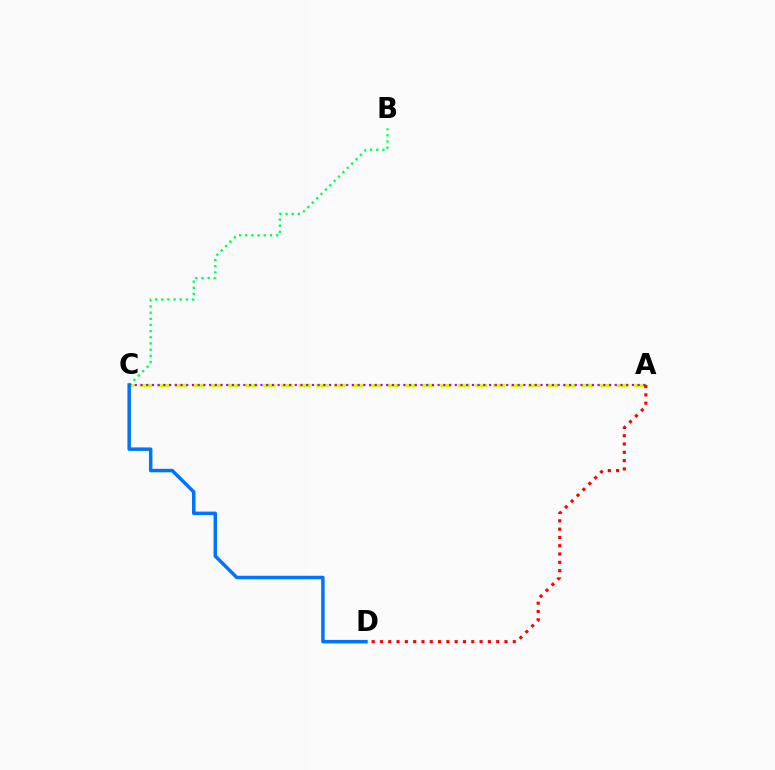{('A', 'C'): [{'color': '#d1ff00', 'line_style': 'dashed', 'thickness': 2.4}, {'color': '#b900ff', 'line_style': 'dotted', 'thickness': 1.55}], ('A', 'D'): [{'color': '#ff0000', 'line_style': 'dotted', 'thickness': 2.26}], ('B', 'C'): [{'color': '#00ff5c', 'line_style': 'dotted', 'thickness': 1.68}], ('C', 'D'): [{'color': '#0074ff', 'line_style': 'solid', 'thickness': 2.51}]}